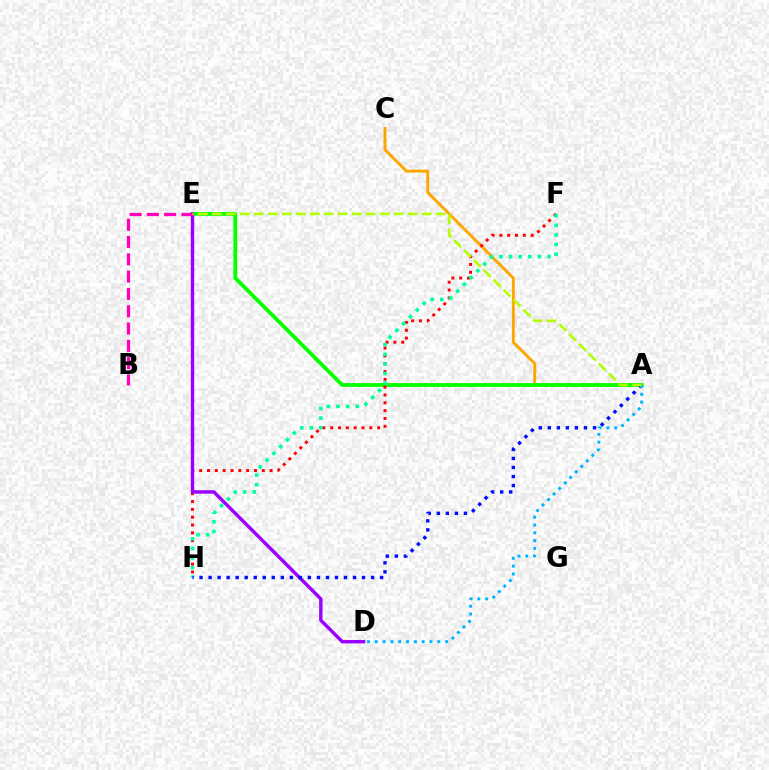{('A', 'C'): [{'color': '#ffa500', 'line_style': 'solid', 'thickness': 2.08}], ('A', 'E'): [{'color': '#08ff00', 'line_style': 'solid', 'thickness': 2.74}, {'color': '#b3ff00', 'line_style': 'dashed', 'thickness': 1.9}], ('F', 'H'): [{'color': '#ff0000', 'line_style': 'dotted', 'thickness': 2.13}, {'color': '#00ff9d', 'line_style': 'dotted', 'thickness': 2.61}], ('D', 'E'): [{'color': '#9b00ff', 'line_style': 'solid', 'thickness': 2.47}], ('A', 'H'): [{'color': '#0010ff', 'line_style': 'dotted', 'thickness': 2.45}], ('B', 'E'): [{'color': '#ff00bd', 'line_style': 'dashed', 'thickness': 2.35}], ('A', 'D'): [{'color': '#00b5ff', 'line_style': 'dotted', 'thickness': 2.12}]}